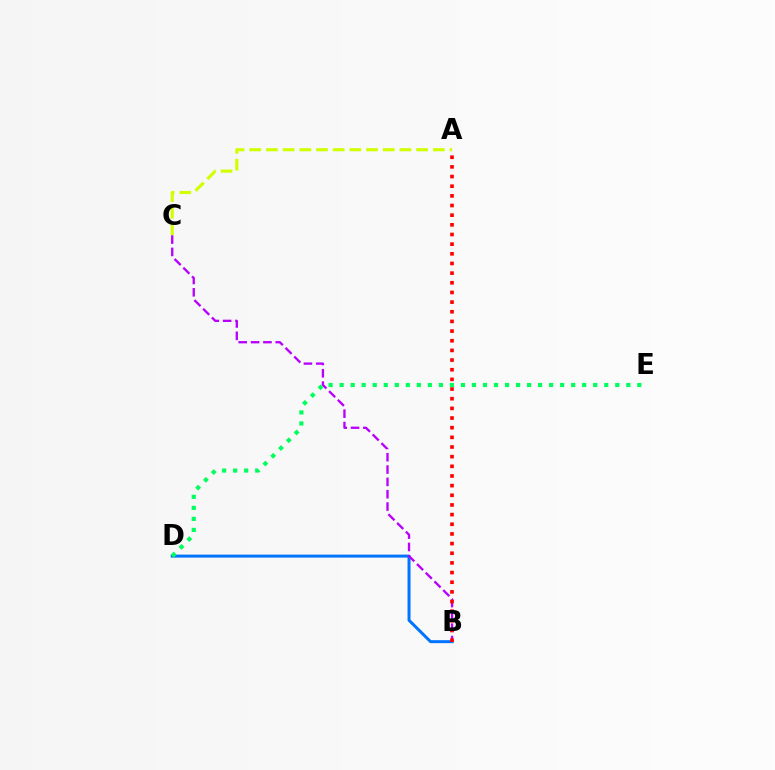{('A', 'C'): [{'color': '#d1ff00', 'line_style': 'dashed', 'thickness': 2.27}], ('B', 'D'): [{'color': '#0074ff', 'line_style': 'solid', 'thickness': 2.15}], ('B', 'C'): [{'color': '#b900ff', 'line_style': 'dashed', 'thickness': 1.68}], ('A', 'B'): [{'color': '#ff0000', 'line_style': 'dotted', 'thickness': 2.62}], ('D', 'E'): [{'color': '#00ff5c', 'line_style': 'dotted', 'thickness': 3.0}]}